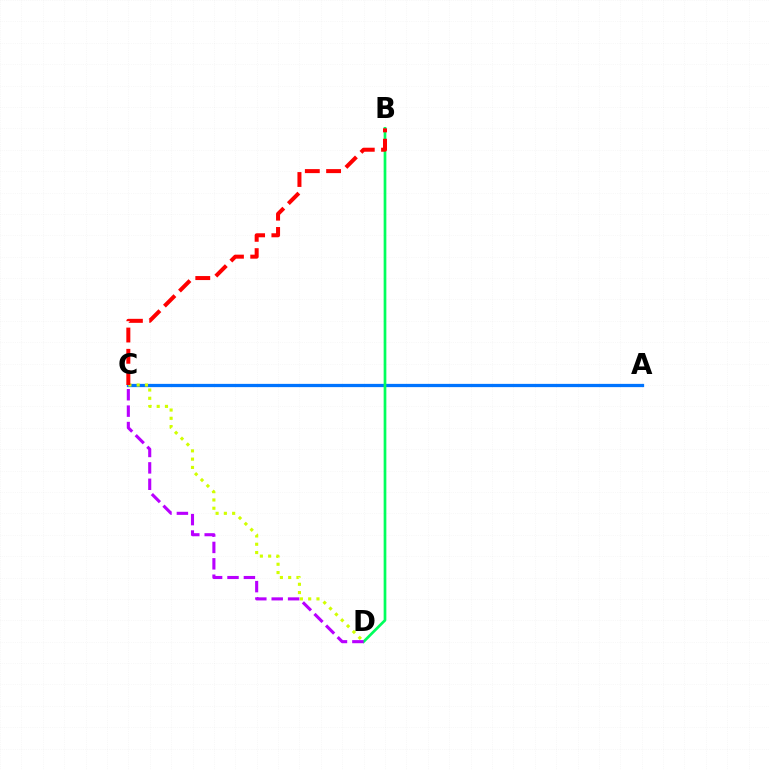{('A', 'C'): [{'color': '#0074ff', 'line_style': 'solid', 'thickness': 2.35}], ('C', 'D'): [{'color': '#d1ff00', 'line_style': 'dotted', 'thickness': 2.25}, {'color': '#b900ff', 'line_style': 'dashed', 'thickness': 2.23}], ('B', 'D'): [{'color': '#00ff5c', 'line_style': 'solid', 'thickness': 1.94}], ('B', 'C'): [{'color': '#ff0000', 'line_style': 'dashed', 'thickness': 2.89}]}